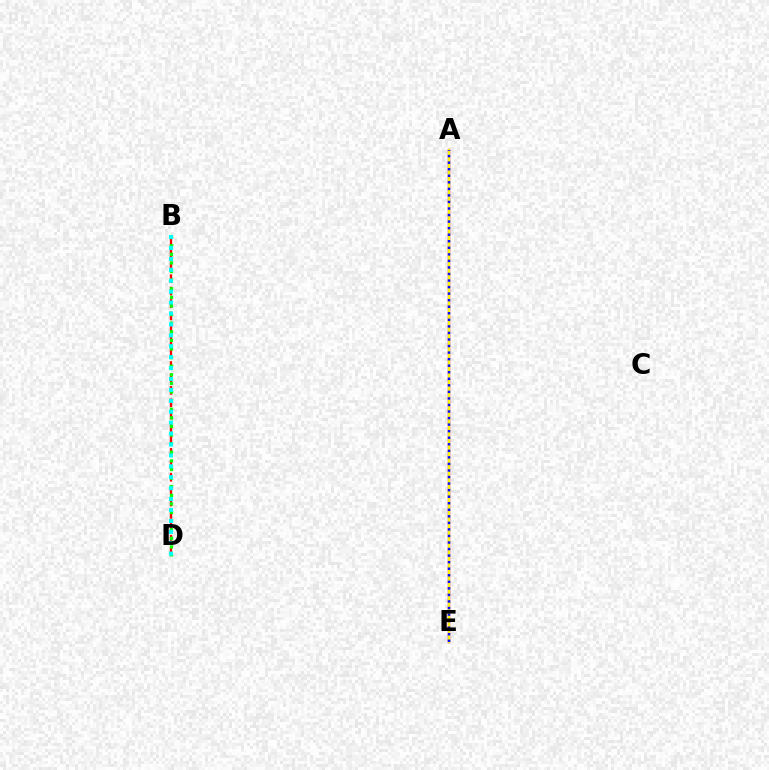{('A', 'E'): [{'color': '#ee00ff', 'line_style': 'solid', 'thickness': 1.75}, {'color': '#fcf500', 'line_style': 'solid', 'thickness': 1.76}, {'color': '#0010ff', 'line_style': 'dotted', 'thickness': 1.78}], ('B', 'D'): [{'color': '#ff0000', 'line_style': 'dashed', 'thickness': 1.69}, {'color': '#08ff00', 'line_style': 'dotted', 'thickness': 2.34}, {'color': '#00fff6', 'line_style': 'dotted', 'thickness': 2.97}]}